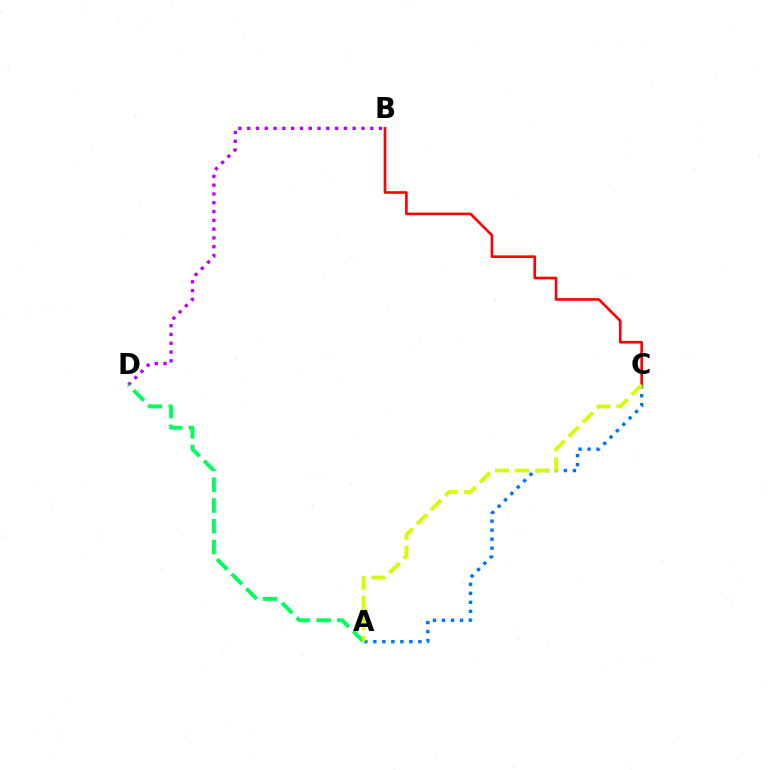{('B', 'D'): [{'color': '#b900ff', 'line_style': 'dotted', 'thickness': 2.39}], ('A', 'D'): [{'color': '#00ff5c', 'line_style': 'dashed', 'thickness': 2.82}], ('A', 'C'): [{'color': '#0074ff', 'line_style': 'dotted', 'thickness': 2.45}, {'color': '#d1ff00', 'line_style': 'dashed', 'thickness': 2.73}], ('B', 'C'): [{'color': '#ff0000', 'line_style': 'solid', 'thickness': 1.9}]}